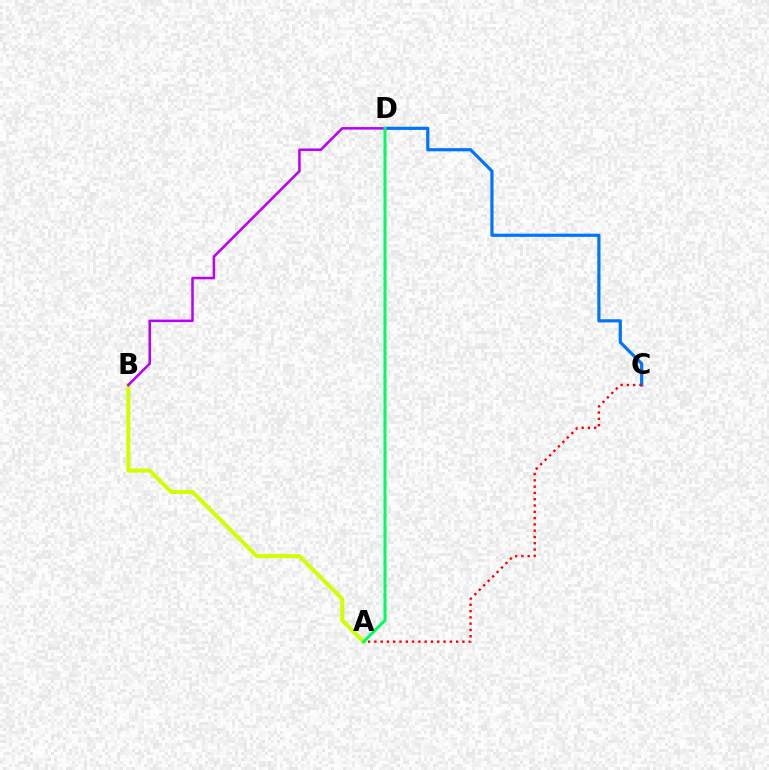{('A', 'B'): [{'color': '#d1ff00', 'line_style': 'solid', 'thickness': 2.9}], ('C', 'D'): [{'color': '#0074ff', 'line_style': 'solid', 'thickness': 2.28}], ('A', 'C'): [{'color': '#ff0000', 'line_style': 'dotted', 'thickness': 1.71}], ('B', 'D'): [{'color': '#b900ff', 'line_style': 'solid', 'thickness': 1.82}], ('A', 'D'): [{'color': '#00ff5c', 'line_style': 'solid', 'thickness': 2.2}]}